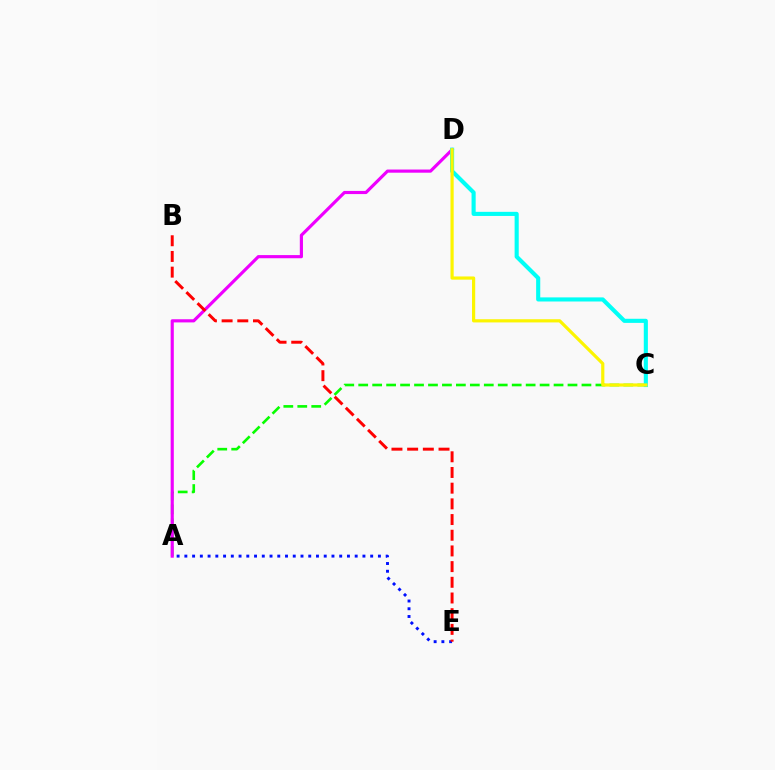{('A', 'E'): [{'color': '#0010ff', 'line_style': 'dotted', 'thickness': 2.1}], ('A', 'C'): [{'color': '#08ff00', 'line_style': 'dashed', 'thickness': 1.9}], ('A', 'D'): [{'color': '#ee00ff', 'line_style': 'solid', 'thickness': 2.27}], ('B', 'E'): [{'color': '#ff0000', 'line_style': 'dashed', 'thickness': 2.13}], ('C', 'D'): [{'color': '#00fff6', 'line_style': 'solid', 'thickness': 2.96}, {'color': '#fcf500', 'line_style': 'solid', 'thickness': 2.3}]}